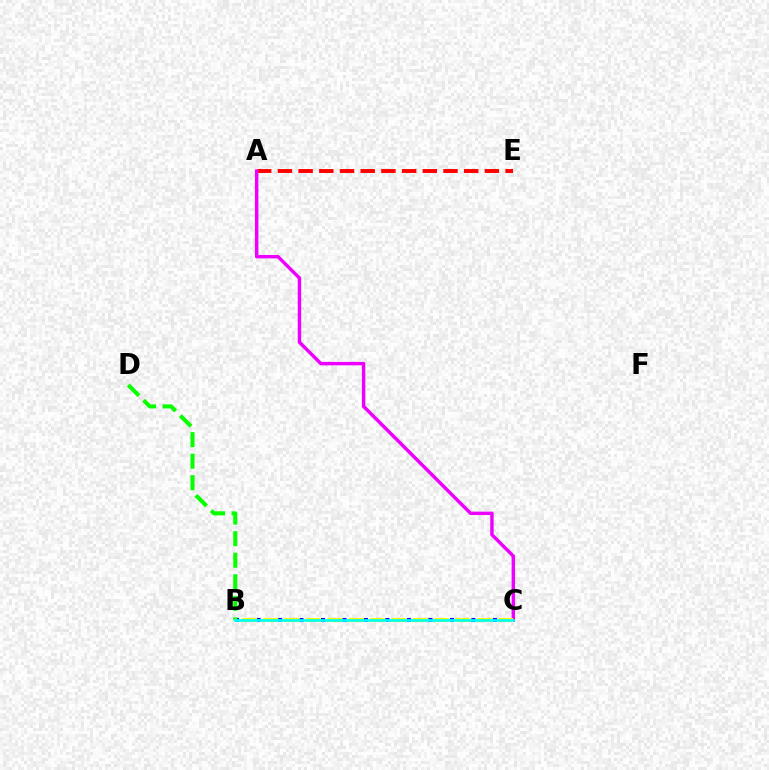{('A', 'E'): [{'color': '#ff0000', 'line_style': 'dashed', 'thickness': 2.81}], ('B', 'C'): [{'color': '#0010ff', 'line_style': 'dotted', 'thickness': 2.92}, {'color': '#fcf500', 'line_style': 'dashed', 'thickness': 2.9}, {'color': '#00fff6', 'line_style': 'solid', 'thickness': 1.92}], ('B', 'D'): [{'color': '#08ff00', 'line_style': 'dashed', 'thickness': 2.93}], ('A', 'C'): [{'color': '#ee00ff', 'line_style': 'solid', 'thickness': 2.47}]}